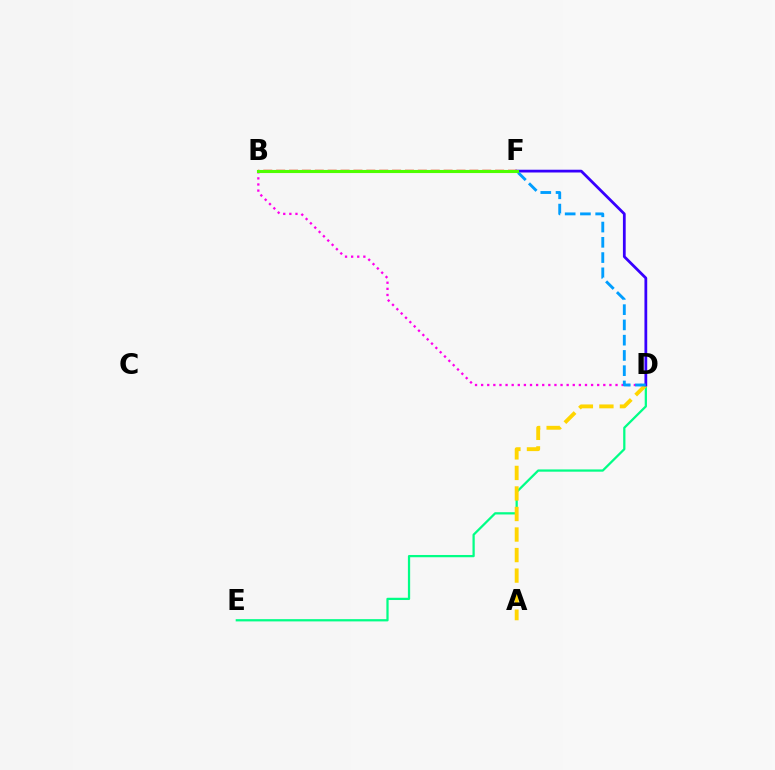{('D', 'E'): [{'color': '#00ff86', 'line_style': 'solid', 'thickness': 1.62}], ('B', 'F'): [{'color': '#ff0000', 'line_style': 'dashed', 'thickness': 1.75}, {'color': '#4fff00', 'line_style': 'solid', 'thickness': 2.23}], ('B', 'D'): [{'color': '#ff00ed', 'line_style': 'dotted', 'thickness': 1.66}], ('A', 'D'): [{'color': '#ffd500', 'line_style': 'dashed', 'thickness': 2.79}], ('D', 'F'): [{'color': '#3700ff', 'line_style': 'solid', 'thickness': 1.99}, {'color': '#009eff', 'line_style': 'dashed', 'thickness': 2.07}]}